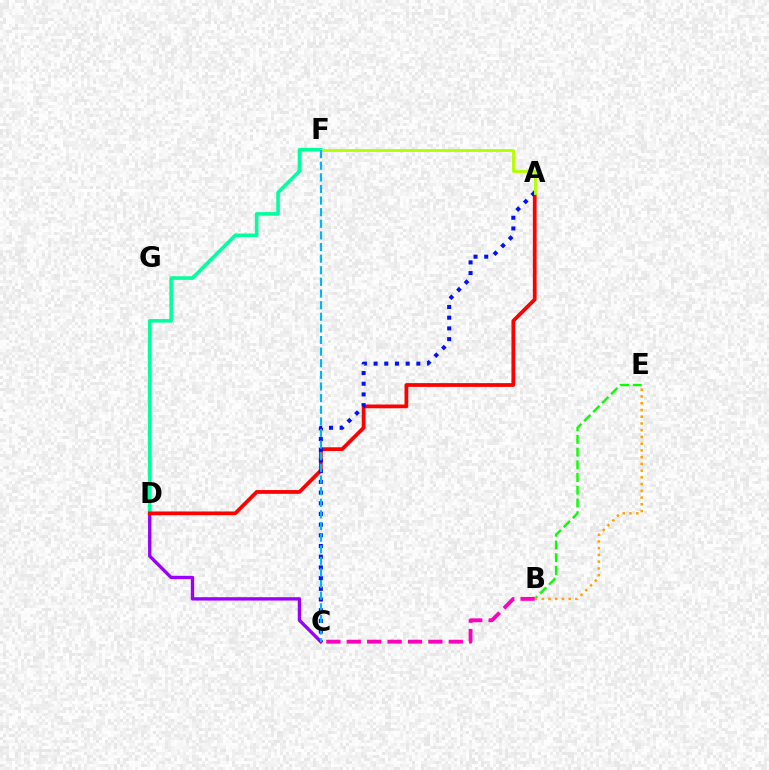{('C', 'D'): [{'color': '#9b00ff', 'line_style': 'solid', 'thickness': 2.41}], ('B', 'E'): [{'color': '#08ff00', 'line_style': 'dashed', 'thickness': 1.73}, {'color': '#ffa500', 'line_style': 'dotted', 'thickness': 1.83}], ('D', 'F'): [{'color': '#00ff9d', 'line_style': 'solid', 'thickness': 2.56}], ('A', 'D'): [{'color': '#ff0000', 'line_style': 'solid', 'thickness': 2.71}], ('A', 'C'): [{'color': '#0010ff', 'line_style': 'dotted', 'thickness': 2.91}], ('A', 'F'): [{'color': '#b3ff00', 'line_style': 'solid', 'thickness': 2.06}], ('B', 'C'): [{'color': '#ff00bd', 'line_style': 'dashed', 'thickness': 2.77}], ('C', 'F'): [{'color': '#00b5ff', 'line_style': 'dashed', 'thickness': 1.58}]}